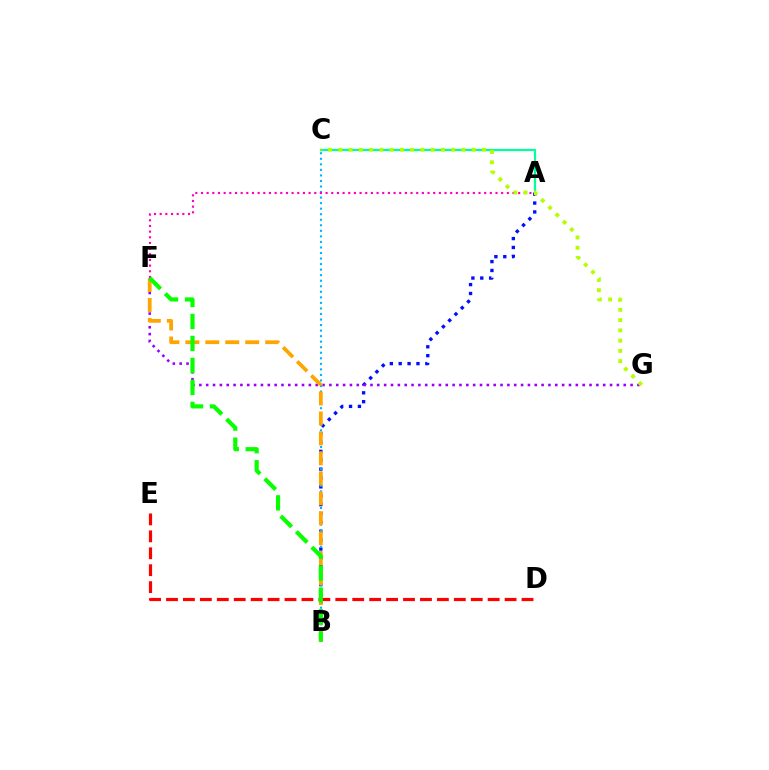{('A', 'B'): [{'color': '#0010ff', 'line_style': 'dotted', 'thickness': 2.41}], ('F', 'G'): [{'color': '#9b00ff', 'line_style': 'dotted', 'thickness': 1.86}], ('A', 'C'): [{'color': '#00ff9d', 'line_style': 'solid', 'thickness': 1.58}], ('B', 'C'): [{'color': '#00b5ff', 'line_style': 'dotted', 'thickness': 1.51}], ('A', 'F'): [{'color': '#ff00bd', 'line_style': 'dotted', 'thickness': 1.54}], ('B', 'F'): [{'color': '#ffa500', 'line_style': 'dashed', 'thickness': 2.71}, {'color': '#08ff00', 'line_style': 'dashed', 'thickness': 2.99}], ('C', 'G'): [{'color': '#b3ff00', 'line_style': 'dotted', 'thickness': 2.79}], ('D', 'E'): [{'color': '#ff0000', 'line_style': 'dashed', 'thickness': 2.3}]}